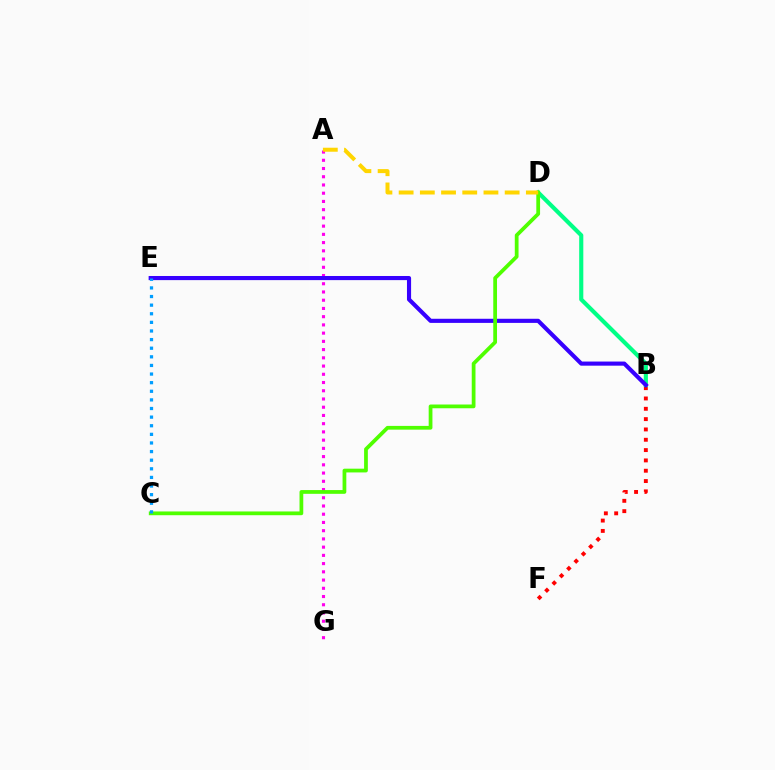{('B', 'F'): [{'color': '#ff0000', 'line_style': 'dotted', 'thickness': 2.8}], ('B', 'D'): [{'color': '#00ff86', 'line_style': 'solid', 'thickness': 2.97}], ('A', 'G'): [{'color': '#ff00ed', 'line_style': 'dotted', 'thickness': 2.24}], ('B', 'E'): [{'color': '#3700ff', 'line_style': 'solid', 'thickness': 2.97}], ('C', 'D'): [{'color': '#4fff00', 'line_style': 'solid', 'thickness': 2.7}], ('A', 'D'): [{'color': '#ffd500', 'line_style': 'dashed', 'thickness': 2.88}], ('C', 'E'): [{'color': '#009eff', 'line_style': 'dotted', 'thickness': 2.34}]}